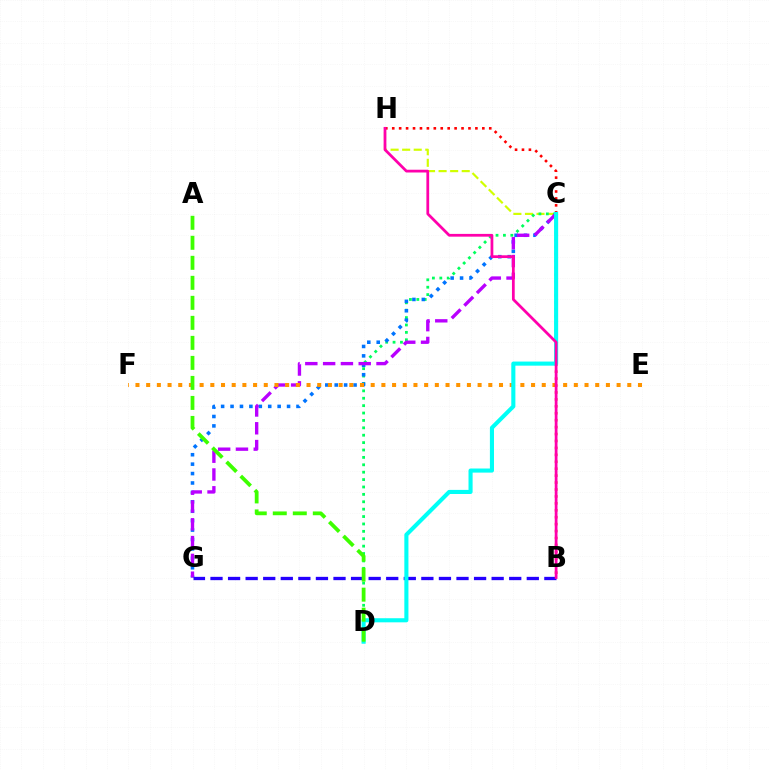{('C', 'H'): [{'color': '#d1ff00', 'line_style': 'dashed', 'thickness': 1.57}], ('C', 'D'): [{'color': '#00ff5c', 'line_style': 'dotted', 'thickness': 2.01}, {'color': '#00fff6', 'line_style': 'solid', 'thickness': 2.95}], ('C', 'G'): [{'color': '#0074ff', 'line_style': 'dotted', 'thickness': 2.56}, {'color': '#b900ff', 'line_style': 'dashed', 'thickness': 2.42}], ('E', 'F'): [{'color': '#ff9400', 'line_style': 'dotted', 'thickness': 2.9}], ('B', 'H'): [{'color': '#ff0000', 'line_style': 'dotted', 'thickness': 1.88}, {'color': '#ff00ac', 'line_style': 'solid', 'thickness': 1.99}], ('B', 'G'): [{'color': '#2500ff', 'line_style': 'dashed', 'thickness': 2.39}], ('A', 'D'): [{'color': '#3dff00', 'line_style': 'dashed', 'thickness': 2.72}]}